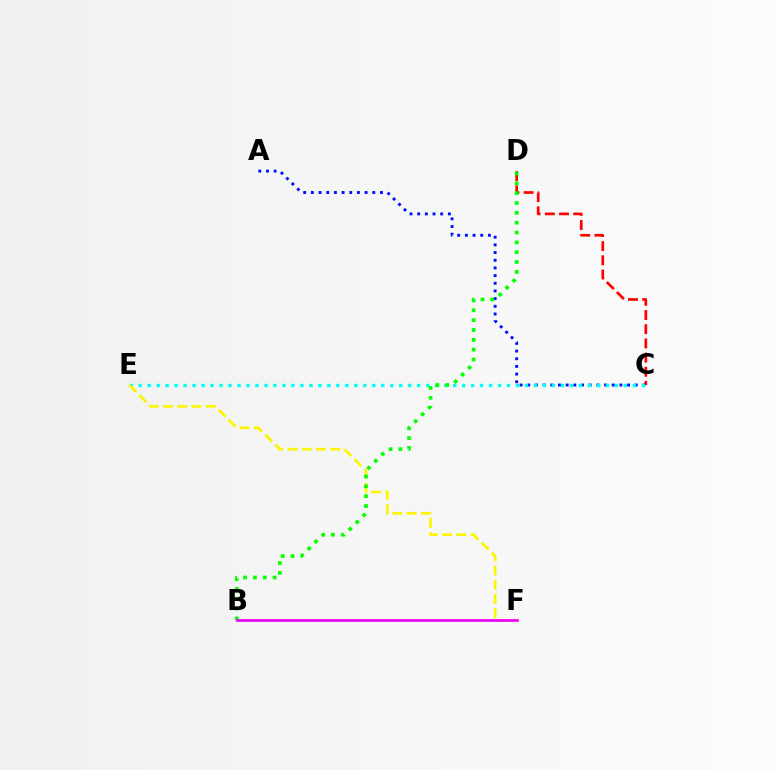{('C', 'D'): [{'color': '#ff0000', 'line_style': 'dashed', 'thickness': 1.93}], ('A', 'C'): [{'color': '#0010ff', 'line_style': 'dotted', 'thickness': 2.09}], ('C', 'E'): [{'color': '#00fff6', 'line_style': 'dotted', 'thickness': 2.44}], ('E', 'F'): [{'color': '#fcf500', 'line_style': 'dashed', 'thickness': 1.93}], ('B', 'D'): [{'color': '#08ff00', 'line_style': 'dotted', 'thickness': 2.67}], ('B', 'F'): [{'color': '#ee00ff', 'line_style': 'solid', 'thickness': 1.94}]}